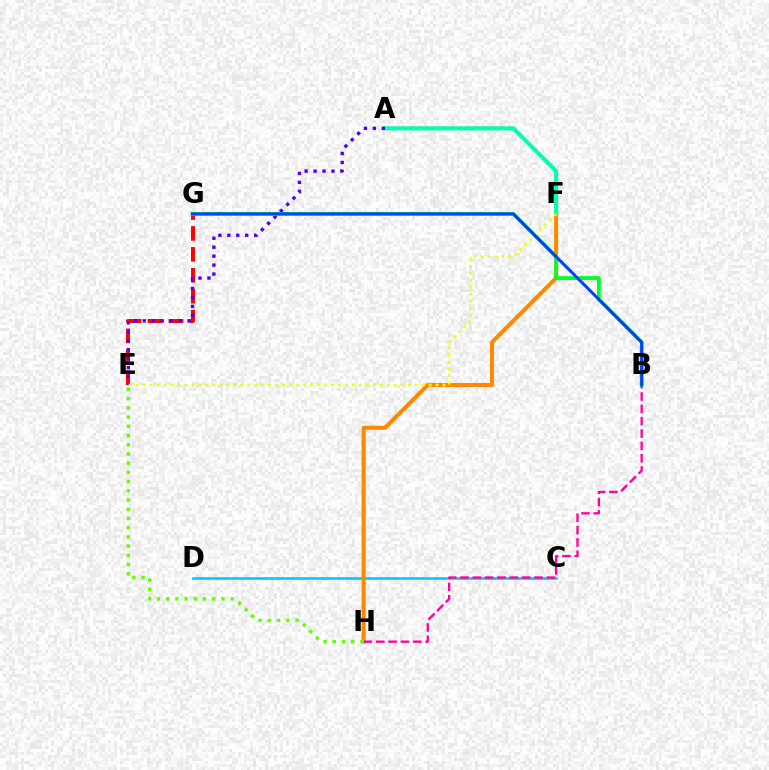{('C', 'D'): [{'color': '#00c7ff', 'line_style': 'solid', 'thickness': 1.85}], ('F', 'H'): [{'color': '#ff8800', 'line_style': 'solid', 'thickness': 2.91}], ('B', 'H'): [{'color': '#ff00a0', 'line_style': 'dashed', 'thickness': 1.68}], ('E', 'G'): [{'color': '#ff0000', 'line_style': 'dashed', 'thickness': 2.84}], ('A', 'F'): [{'color': '#d600ff', 'line_style': 'dotted', 'thickness': 2.21}, {'color': '#00ffaf', 'line_style': 'solid', 'thickness': 2.93}], ('A', 'E'): [{'color': '#4f00ff', 'line_style': 'dotted', 'thickness': 2.43}], ('B', 'G'): [{'color': '#00ff27', 'line_style': 'solid', 'thickness': 2.74}, {'color': '#003fff', 'line_style': 'solid', 'thickness': 2.15}], ('E', 'H'): [{'color': '#66ff00', 'line_style': 'dotted', 'thickness': 2.5}], ('E', 'F'): [{'color': '#eeff00', 'line_style': 'dotted', 'thickness': 1.9}]}